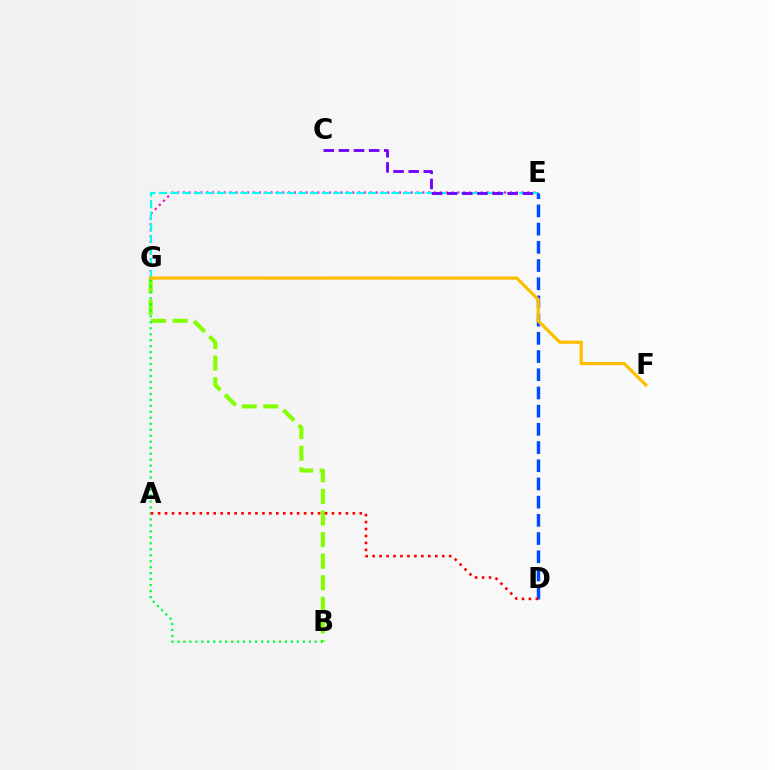{('B', 'G'): [{'color': '#84ff00', 'line_style': 'dashed', 'thickness': 2.93}, {'color': '#00ff39', 'line_style': 'dotted', 'thickness': 1.62}], ('E', 'G'): [{'color': '#ff00cf', 'line_style': 'dotted', 'thickness': 1.59}, {'color': '#00fff6', 'line_style': 'dashed', 'thickness': 1.58}], ('C', 'E'): [{'color': '#7200ff', 'line_style': 'dashed', 'thickness': 2.06}], ('D', 'E'): [{'color': '#004bff', 'line_style': 'dashed', 'thickness': 2.47}], ('F', 'G'): [{'color': '#ffbd00', 'line_style': 'solid', 'thickness': 2.31}], ('A', 'D'): [{'color': '#ff0000', 'line_style': 'dotted', 'thickness': 1.89}]}